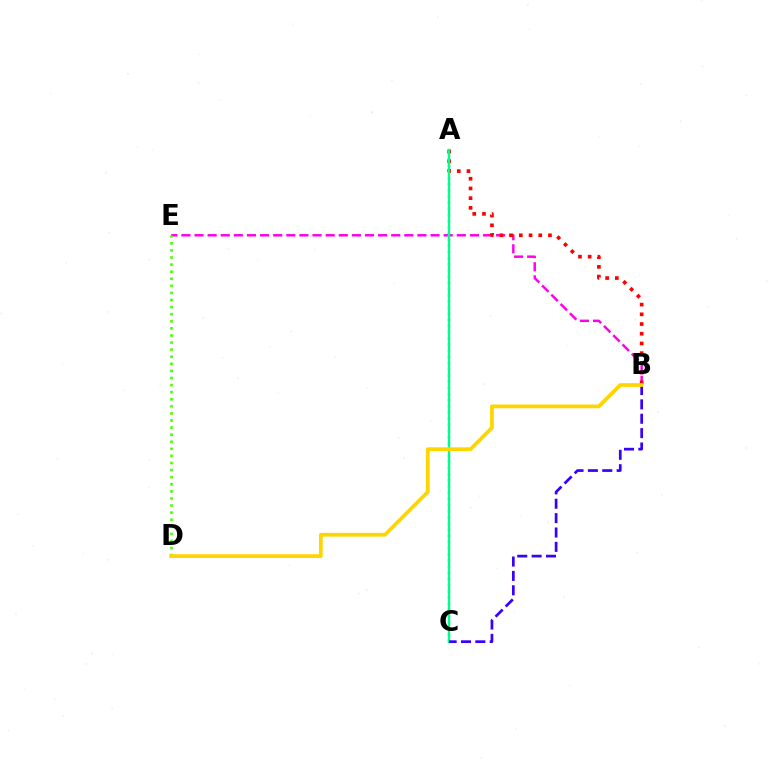{('A', 'C'): [{'color': '#009eff', 'line_style': 'dotted', 'thickness': 1.68}, {'color': '#00ff86', 'line_style': 'solid', 'thickness': 1.73}], ('B', 'E'): [{'color': '#ff00ed', 'line_style': 'dashed', 'thickness': 1.78}], ('A', 'B'): [{'color': '#ff0000', 'line_style': 'dotted', 'thickness': 2.64}], ('D', 'E'): [{'color': '#4fff00', 'line_style': 'dotted', 'thickness': 1.93}], ('B', 'C'): [{'color': '#3700ff', 'line_style': 'dashed', 'thickness': 1.95}], ('B', 'D'): [{'color': '#ffd500', 'line_style': 'solid', 'thickness': 2.7}]}